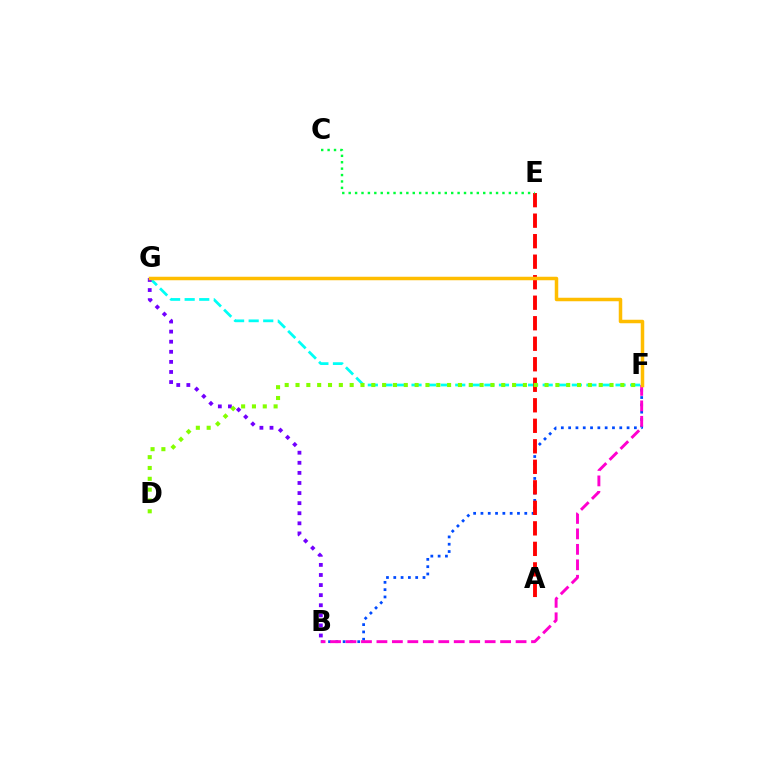{('F', 'G'): [{'color': '#00fff6', 'line_style': 'dashed', 'thickness': 1.98}, {'color': '#ffbd00', 'line_style': 'solid', 'thickness': 2.52}], ('B', 'F'): [{'color': '#004bff', 'line_style': 'dotted', 'thickness': 1.98}, {'color': '#ff00cf', 'line_style': 'dashed', 'thickness': 2.1}], ('B', 'G'): [{'color': '#7200ff', 'line_style': 'dotted', 'thickness': 2.74}], ('A', 'E'): [{'color': '#ff0000', 'line_style': 'dashed', 'thickness': 2.79}], ('C', 'E'): [{'color': '#00ff39', 'line_style': 'dotted', 'thickness': 1.74}], ('D', 'F'): [{'color': '#84ff00', 'line_style': 'dotted', 'thickness': 2.94}]}